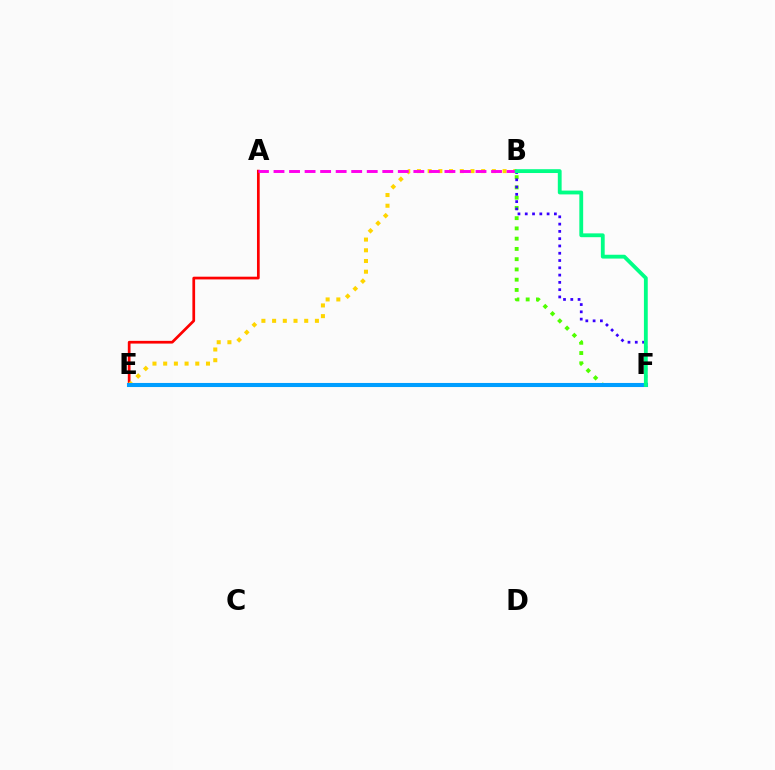{('B', 'F'): [{'color': '#4fff00', 'line_style': 'dotted', 'thickness': 2.79}, {'color': '#3700ff', 'line_style': 'dotted', 'thickness': 1.98}, {'color': '#00ff86', 'line_style': 'solid', 'thickness': 2.75}], ('A', 'E'): [{'color': '#ff0000', 'line_style': 'solid', 'thickness': 1.96}], ('B', 'E'): [{'color': '#ffd500', 'line_style': 'dotted', 'thickness': 2.91}], ('A', 'B'): [{'color': '#ff00ed', 'line_style': 'dashed', 'thickness': 2.11}], ('E', 'F'): [{'color': '#009eff', 'line_style': 'solid', 'thickness': 2.94}]}